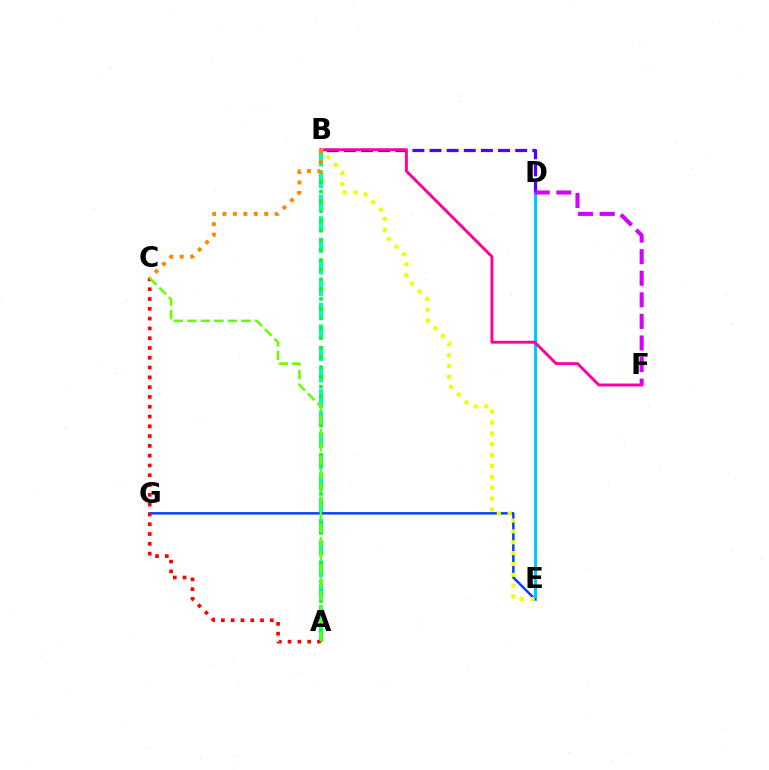{('B', 'D'): [{'color': '#4f00ff', 'line_style': 'dashed', 'thickness': 2.33}], ('A', 'B'): [{'color': '#00ffaf', 'line_style': 'dashed', 'thickness': 2.94}, {'color': '#00ff27', 'line_style': 'dotted', 'thickness': 2.65}], ('D', 'E'): [{'color': '#00c7ff', 'line_style': 'solid', 'thickness': 2.19}], ('E', 'G'): [{'color': '#003fff', 'line_style': 'solid', 'thickness': 1.76}], ('B', 'F'): [{'color': '#ff00a0', 'line_style': 'solid', 'thickness': 2.11}], ('B', 'E'): [{'color': '#eeff00', 'line_style': 'dotted', 'thickness': 2.95}], ('A', 'C'): [{'color': '#ff0000', 'line_style': 'dotted', 'thickness': 2.66}, {'color': '#66ff00', 'line_style': 'dashed', 'thickness': 1.84}], ('B', 'C'): [{'color': '#ff8800', 'line_style': 'dotted', 'thickness': 2.83}], ('D', 'F'): [{'color': '#d600ff', 'line_style': 'dashed', 'thickness': 2.93}]}